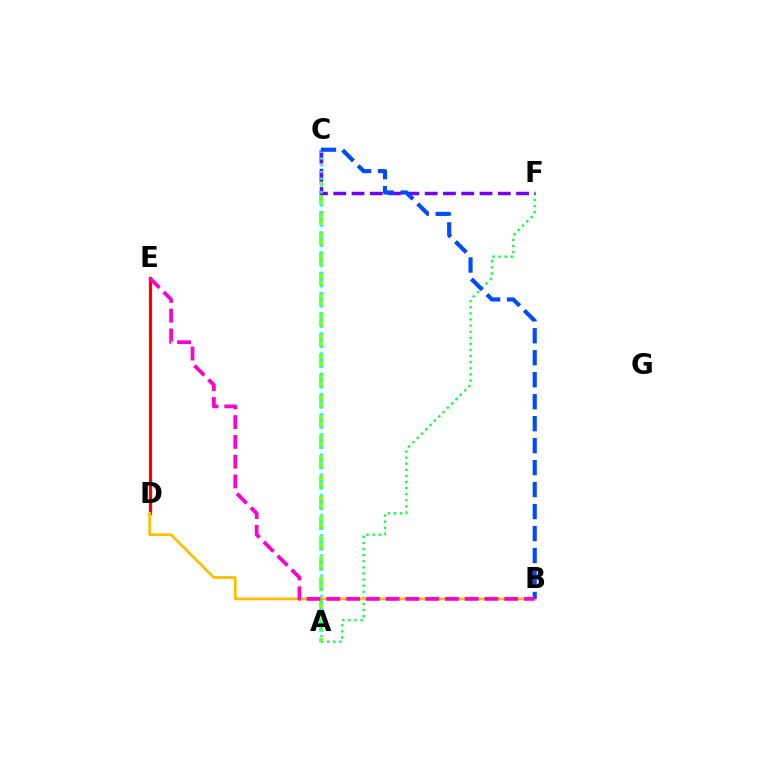{('A', 'F'): [{'color': '#00ff39', 'line_style': 'dotted', 'thickness': 1.66}], ('A', 'C'): [{'color': '#84ff00', 'line_style': 'dashed', 'thickness': 2.76}, {'color': '#00fff6', 'line_style': 'dotted', 'thickness': 1.83}], ('D', 'E'): [{'color': '#ff0000', 'line_style': 'solid', 'thickness': 2.3}], ('C', 'F'): [{'color': '#7200ff', 'line_style': 'dashed', 'thickness': 2.48}], ('B', 'D'): [{'color': '#ffbd00', 'line_style': 'solid', 'thickness': 1.97}], ('B', 'C'): [{'color': '#004bff', 'line_style': 'dashed', 'thickness': 2.99}], ('B', 'E'): [{'color': '#ff00cf', 'line_style': 'dashed', 'thickness': 2.69}]}